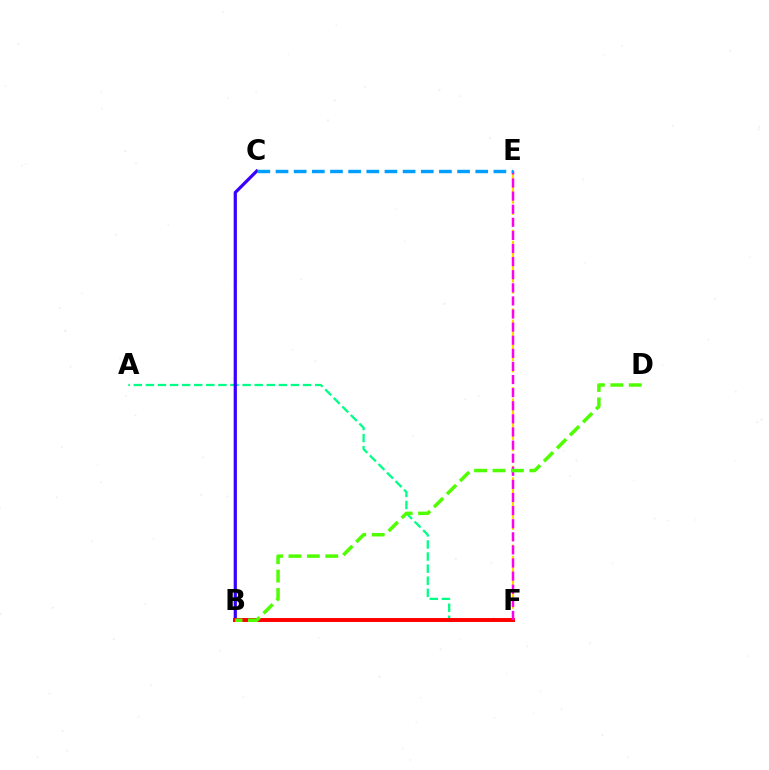{('A', 'F'): [{'color': '#00ff86', 'line_style': 'dashed', 'thickness': 1.64}], ('B', 'C'): [{'color': '#3700ff', 'line_style': 'solid', 'thickness': 2.31}], ('E', 'F'): [{'color': '#ffd500', 'line_style': 'dashed', 'thickness': 1.53}, {'color': '#ff00ed', 'line_style': 'dashed', 'thickness': 1.78}], ('B', 'F'): [{'color': '#ff0000', 'line_style': 'solid', 'thickness': 2.84}], ('C', 'E'): [{'color': '#009eff', 'line_style': 'dashed', 'thickness': 2.47}], ('B', 'D'): [{'color': '#4fff00', 'line_style': 'dashed', 'thickness': 2.5}]}